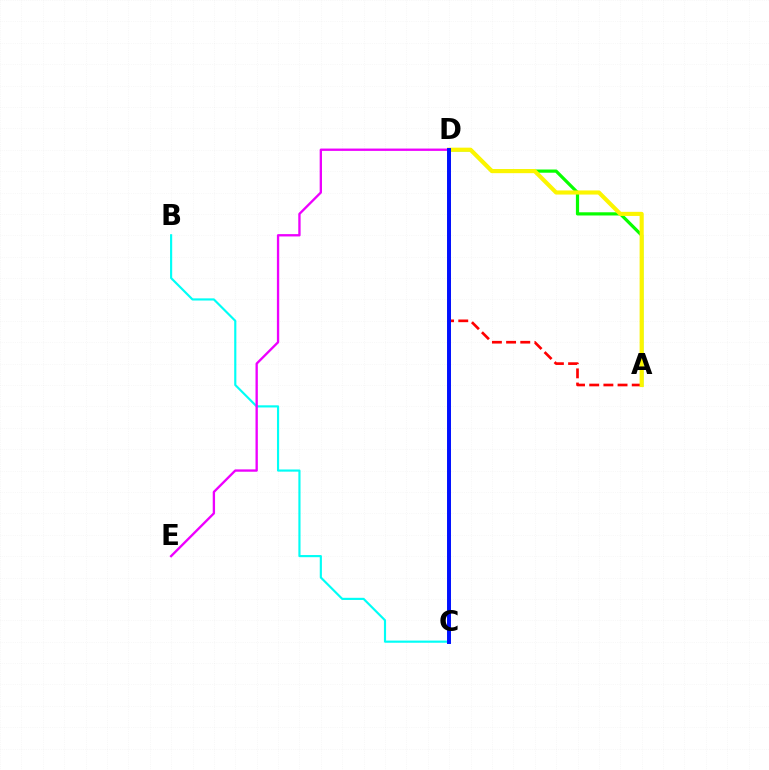{('B', 'C'): [{'color': '#00fff6', 'line_style': 'solid', 'thickness': 1.55}], ('A', 'D'): [{'color': '#ff0000', 'line_style': 'dashed', 'thickness': 1.93}, {'color': '#08ff00', 'line_style': 'solid', 'thickness': 2.31}, {'color': '#fcf500', 'line_style': 'solid', 'thickness': 2.97}], ('D', 'E'): [{'color': '#ee00ff', 'line_style': 'solid', 'thickness': 1.68}], ('C', 'D'): [{'color': '#0010ff', 'line_style': 'solid', 'thickness': 2.85}]}